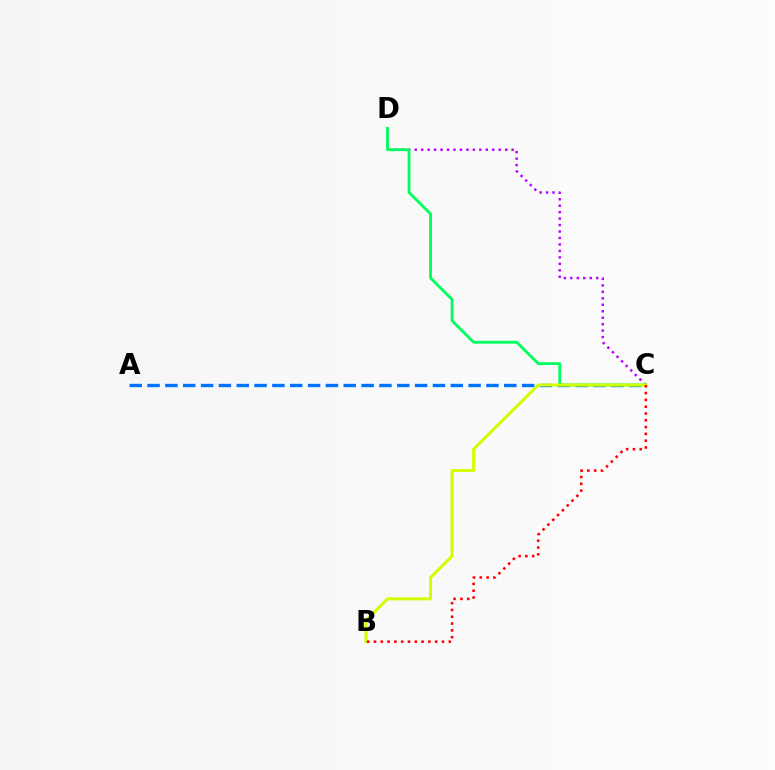{('A', 'C'): [{'color': '#0074ff', 'line_style': 'dashed', 'thickness': 2.42}], ('C', 'D'): [{'color': '#b900ff', 'line_style': 'dotted', 'thickness': 1.76}, {'color': '#00ff5c', 'line_style': 'solid', 'thickness': 2.02}], ('B', 'C'): [{'color': '#d1ff00', 'line_style': 'solid', 'thickness': 2.17}, {'color': '#ff0000', 'line_style': 'dotted', 'thickness': 1.85}]}